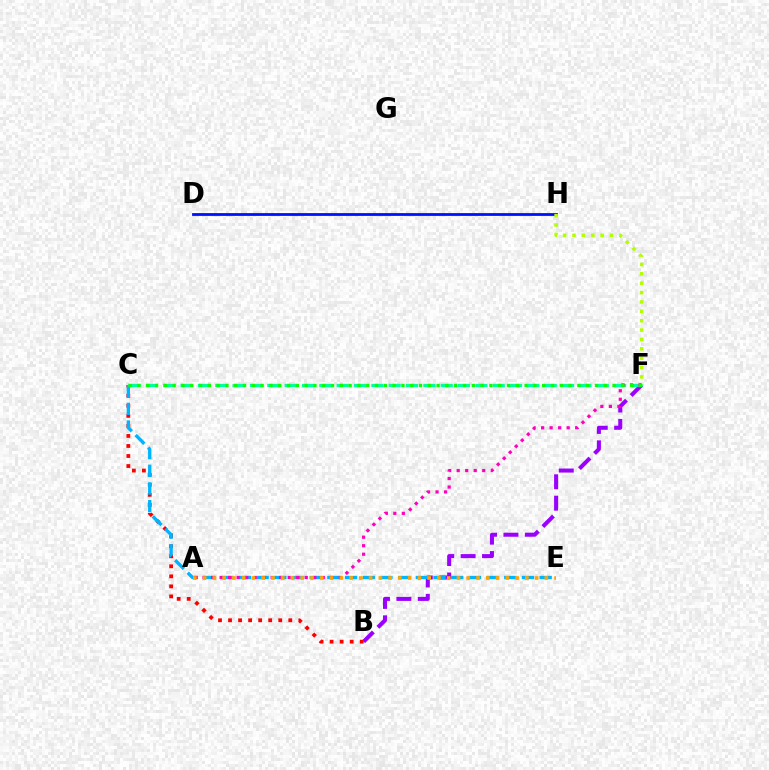{('B', 'F'): [{'color': '#9b00ff', 'line_style': 'dashed', 'thickness': 2.91}], ('D', 'H'): [{'color': '#0010ff', 'line_style': 'solid', 'thickness': 2.01}], ('B', 'C'): [{'color': '#ff0000', 'line_style': 'dotted', 'thickness': 2.73}], ('F', 'H'): [{'color': '#b3ff00', 'line_style': 'dotted', 'thickness': 2.55}], ('C', 'E'): [{'color': '#00b5ff', 'line_style': 'dashed', 'thickness': 2.4}], ('C', 'F'): [{'color': '#00ff9d', 'line_style': 'dashed', 'thickness': 2.36}, {'color': '#08ff00', 'line_style': 'dotted', 'thickness': 2.39}], ('A', 'F'): [{'color': '#ff00bd', 'line_style': 'dotted', 'thickness': 2.31}], ('A', 'E'): [{'color': '#ffa500', 'line_style': 'dotted', 'thickness': 2.65}]}